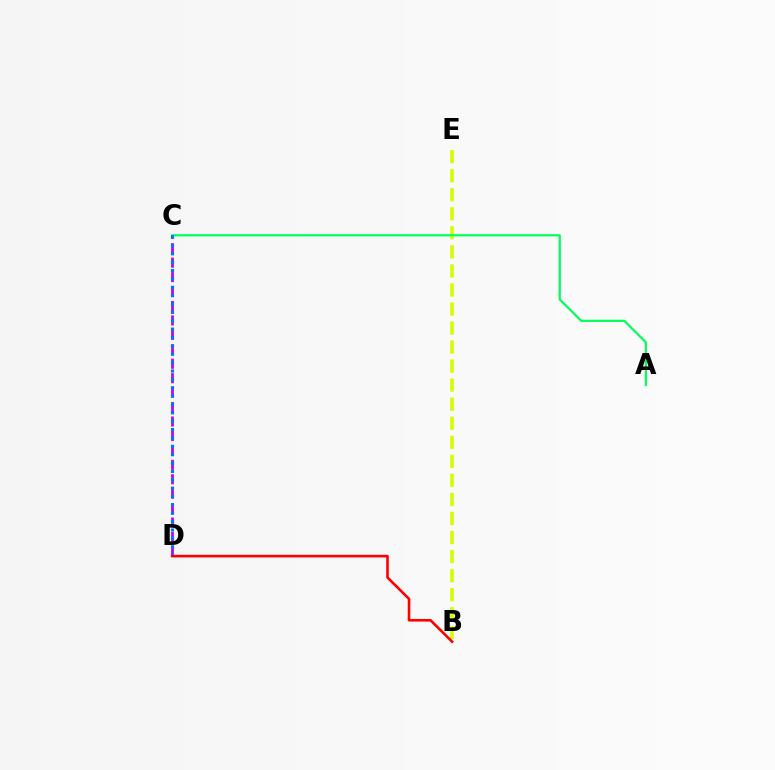{('B', 'E'): [{'color': '#d1ff00', 'line_style': 'dashed', 'thickness': 2.59}], ('A', 'C'): [{'color': '#00ff5c', 'line_style': 'solid', 'thickness': 1.59}], ('C', 'D'): [{'color': '#b900ff', 'line_style': 'dashed', 'thickness': 1.96}, {'color': '#0074ff', 'line_style': 'dotted', 'thickness': 2.27}], ('B', 'D'): [{'color': '#ff0000', 'line_style': 'solid', 'thickness': 1.88}]}